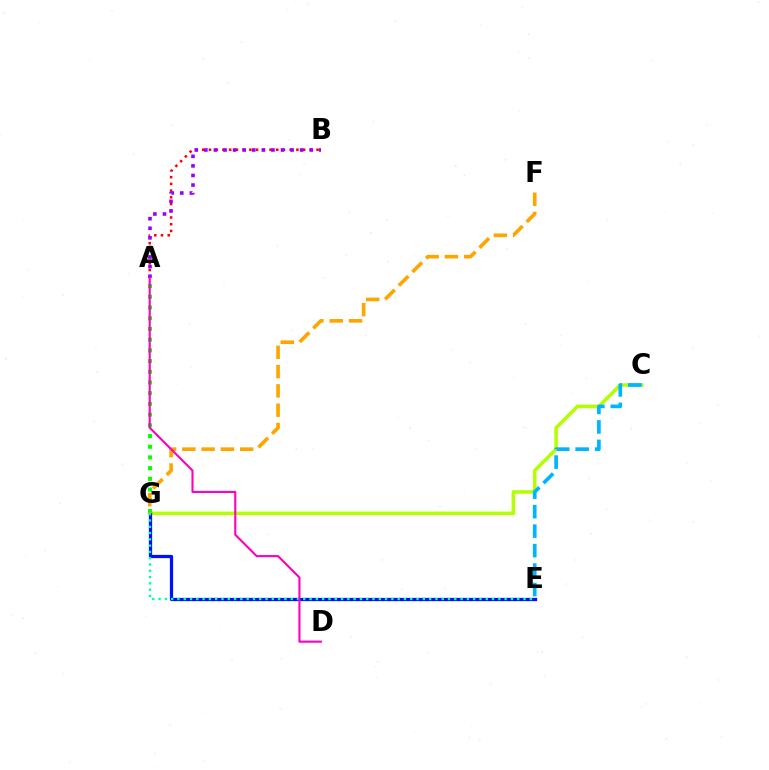{('C', 'G'): [{'color': '#b3ff00', 'line_style': 'solid', 'thickness': 2.53}], ('E', 'G'): [{'color': '#0010ff', 'line_style': 'solid', 'thickness': 2.34}, {'color': '#00ff9d', 'line_style': 'dotted', 'thickness': 1.71}], ('A', 'B'): [{'color': '#ff0000', 'line_style': 'dotted', 'thickness': 1.83}, {'color': '#9b00ff', 'line_style': 'dotted', 'thickness': 2.6}], ('A', 'G'): [{'color': '#08ff00', 'line_style': 'dotted', 'thickness': 2.91}], ('F', 'G'): [{'color': '#ffa500', 'line_style': 'dashed', 'thickness': 2.62}], ('C', 'E'): [{'color': '#00b5ff', 'line_style': 'dashed', 'thickness': 2.65}], ('A', 'D'): [{'color': '#ff00bd', 'line_style': 'solid', 'thickness': 1.52}]}